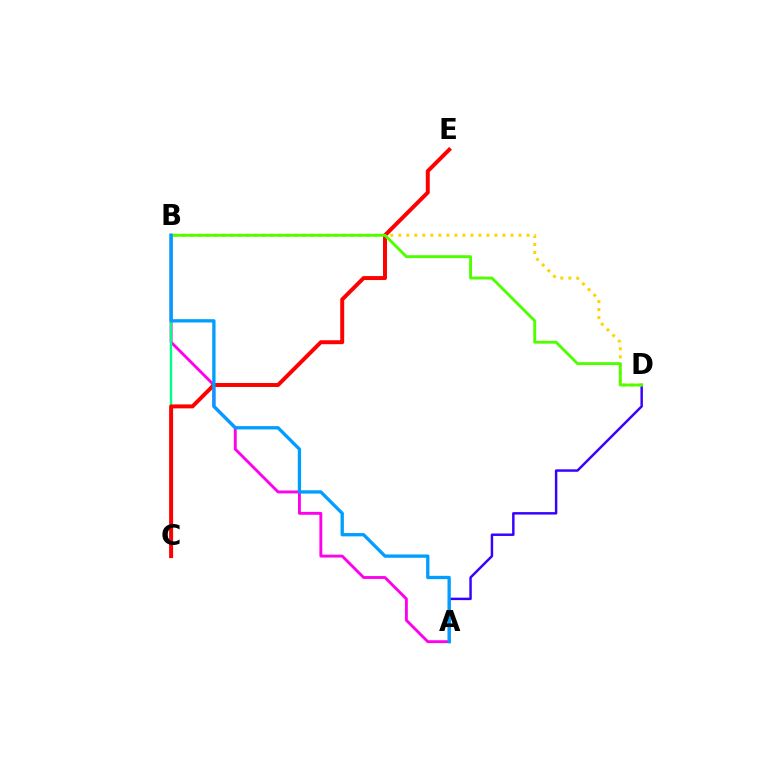{('A', 'B'): [{'color': '#ff00ed', 'line_style': 'solid', 'thickness': 2.07}, {'color': '#009eff', 'line_style': 'solid', 'thickness': 2.38}], ('A', 'D'): [{'color': '#3700ff', 'line_style': 'solid', 'thickness': 1.77}], ('B', 'D'): [{'color': '#ffd500', 'line_style': 'dotted', 'thickness': 2.18}, {'color': '#4fff00', 'line_style': 'solid', 'thickness': 2.08}], ('B', 'C'): [{'color': '#00ff86', 'line_style': 'solid', 'thickness': 1.73}], ('C', 'E'): [{'color': '#ff0000', 'line_style': 'solid', 'thickness': 2.85}]}